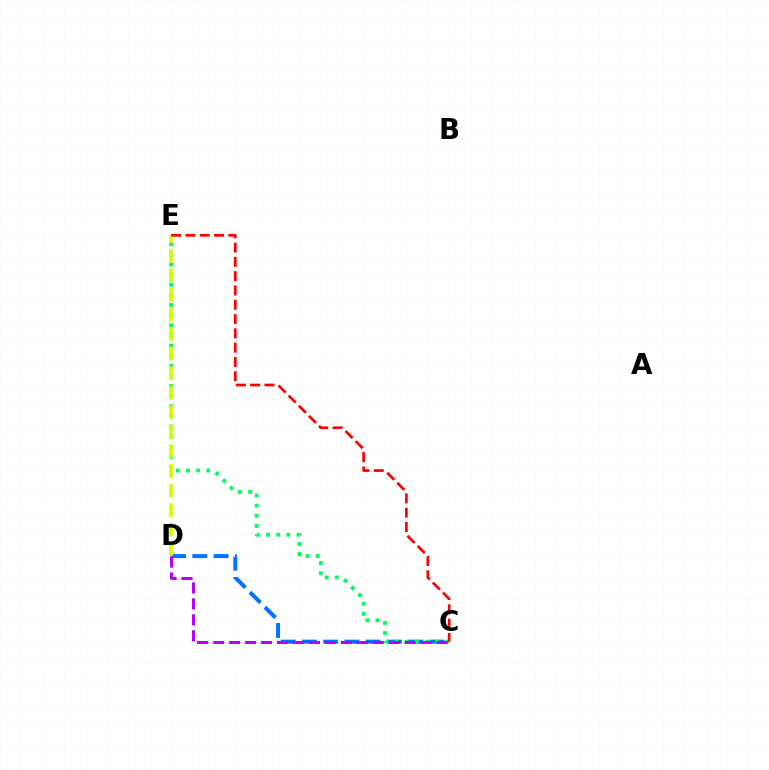{('C', 'D'): [{'color': '#0074ff', 'line_style': 'dashed', 'thickness': 2.89}, {'color': '#b900ff', 'line_style': 'dashed', 'thickness': 2.17}], ('C', 'E'): [{'color': '#00ff5c', 'line_style': 'dotted', 'thickness': 2.75}, {'color': '#ff0000', 'line_style': 'dashed', 'thickness': 1.94}], ('D', 'E'): [{'color': '#d1ff00', 'line_style': 'dashed', 'thickness': 2.66}]}